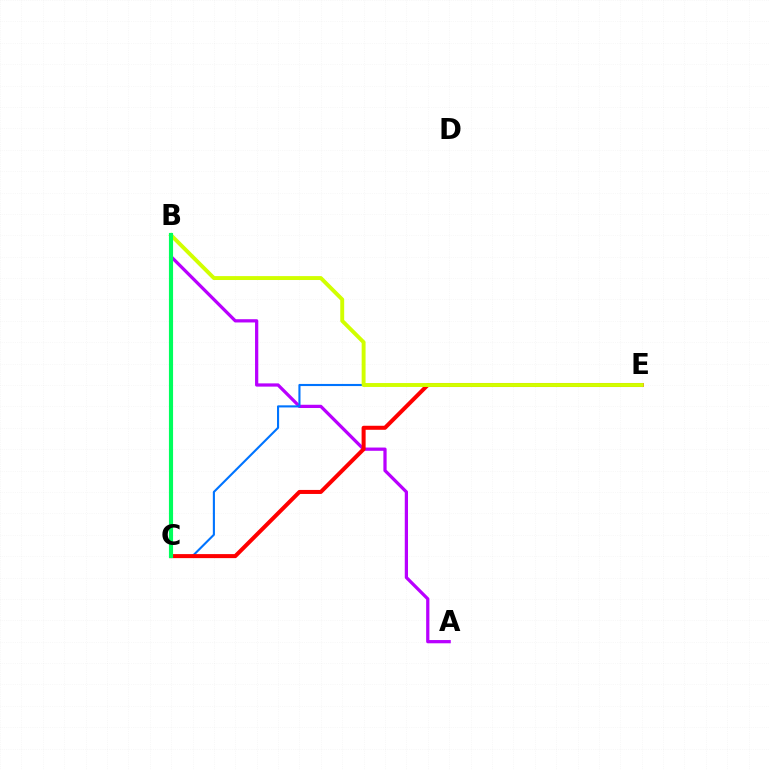{('A', 'B'): [{'color': '#b900ff', 'line_style': 'solid', 'thickness': 2.34}], ('C', 'E'): [{'color': '#0074ff', 'line_style': 'solid', 'thickness': 1.52}, {'color': '#ff0000', 'line_style': 'solid', 'thickness': 2.9}], ('B', 'E'): [{'color': '#d1ff00', 'line_style': 'solid', 'thickness': 2.82}], ('B', 'C'): [{'color': '#00ff5c', 'line_style': 'solid', 'thickness': 2.98}]}